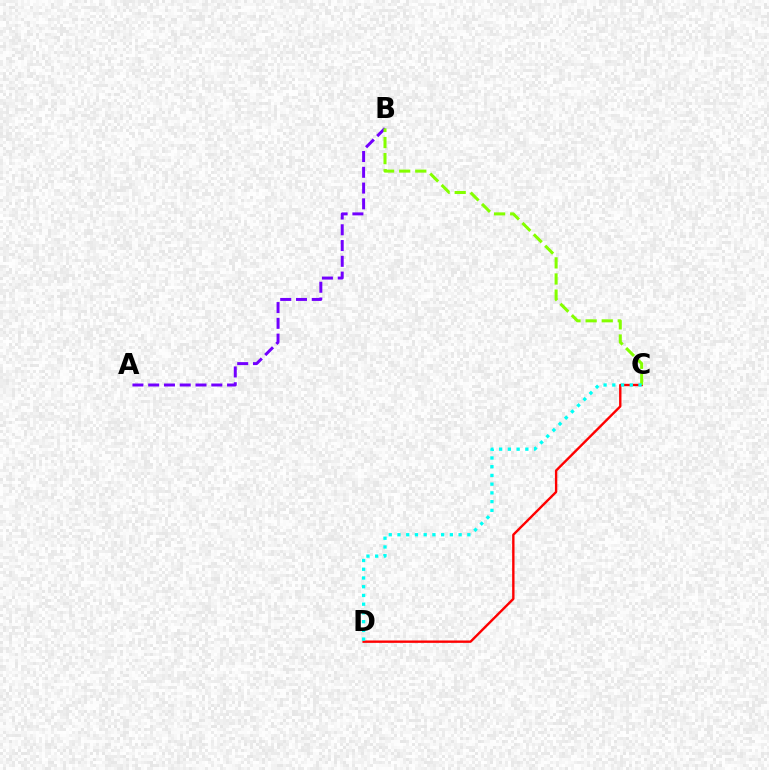{('C', 'D'): [{'color': '#ff0000', 'line_style': 'solid', 'thickness': 1.71}, {'color': '#00fff6', 'line_style': 'dotted', 'thickness': 2.37}], ('A', 'B'): [{'color': '#7200ff', 'line_style': 'dashed', 'thickness': 2.14}], ('B', 'C'): [{'color': '#84ff00', 'line_style': 'dashed', 'thickness': 2.19}]}